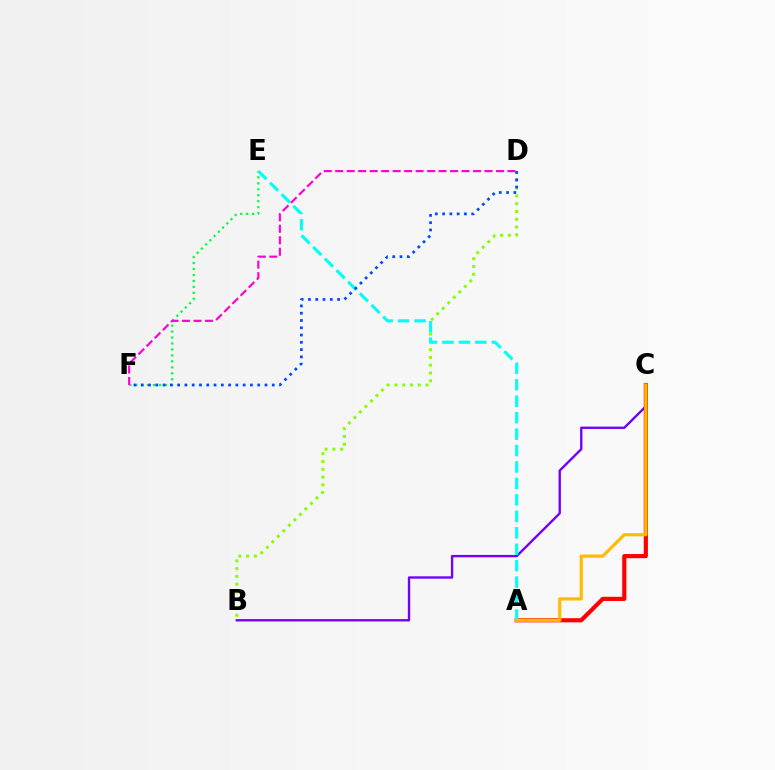{('B', 'C'): [{'color': '#7200ff', 'line_style': 'solid', 'thickness': 1.7}], ('E', 'F'): [{'color': '#00ff39', 'line_style': 'dotted', 'thickness': 1.62}], ('B', 'D'): [{'color': '#84ff00', 'line_style': 'dotted', 'thickness': 2.11}], ('A', 'C'): [{'color': '#ff0000', 'line_style': 'solid', 'thickness': 2.99}, {'color': '#ffbd00', 'line_style': 'solid', 'thickness': 2.32}], ('A', 'E'): [{'color': '#00fff6', 'line_style': 'dashed', 'thickness': 2.23}], ('D', 'F'): [{'color': '#ff00cf', 'line_style': 'dashed', 'thickness': 1.56}, {'color': '#004bff', 'line_style': 'dotted', 'thickness': 1.98}]}